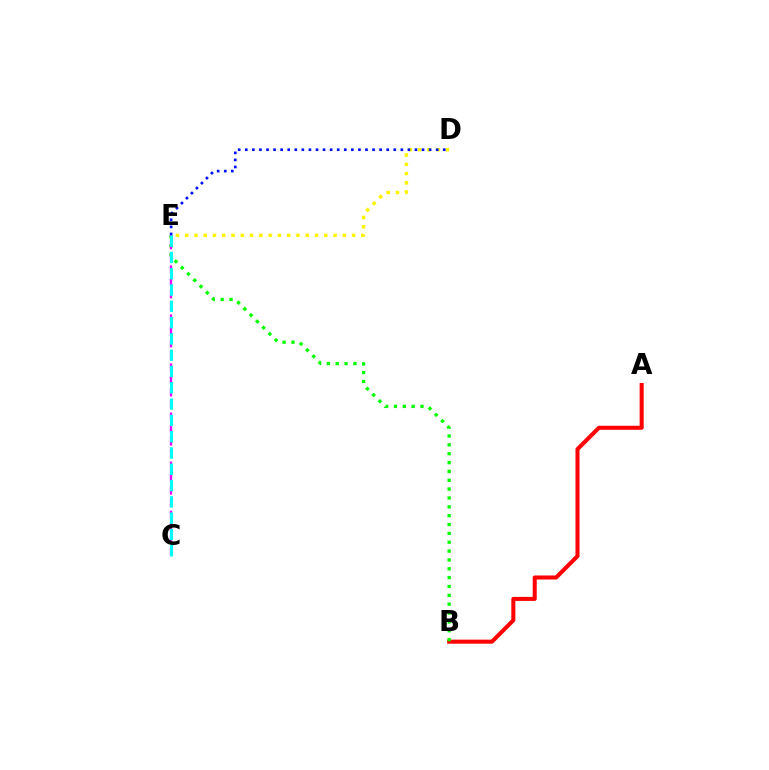{('A', 'B'): [{'color': '#ff0000', 'line_style': 'solid', 'thickness': 2.91}], ('B', 'E'): [{'color': '#08ff00', 'line_style': 'dotted', 'thickness': 2.4}], ('D', 'E'): [{'color': '#fcf500', 'line_style': 'dotted', 'thickness': 2.52}, {'color': '#0010ff', 'line_style': 'dotted', 'thickness': 1.92}], ('C', 'E'): [{'color': '#ee00ff', 'line_style': 'dashed', 'thickness': 1.67}, {'color': '#00fff6', 'line_style': 'dashed', 'thickness': 2.21}]}